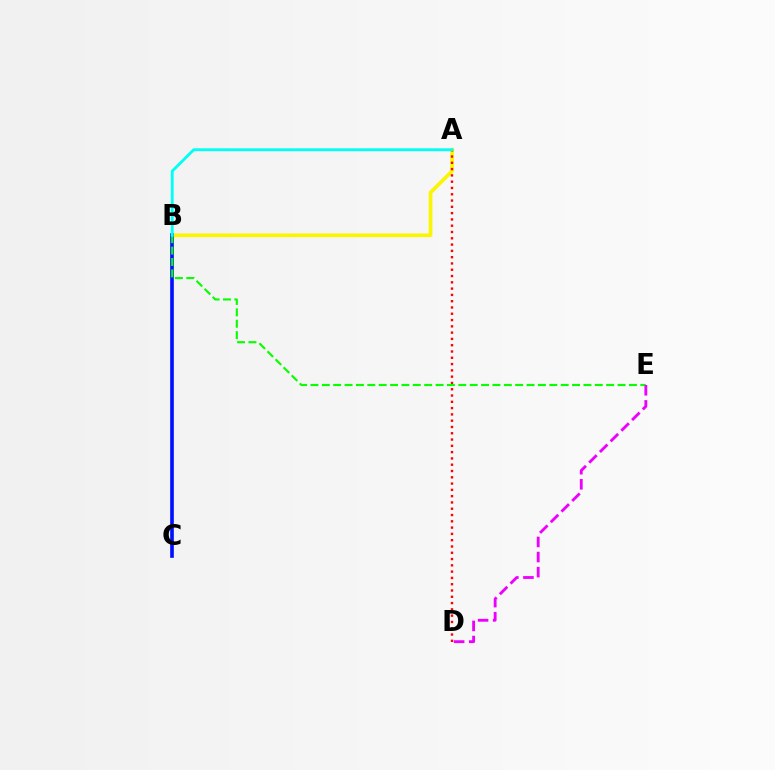{('A', 'B'): [{'color': '#fcf500', 'line_style': 'solid', 'thickness': 2.64}, {'color': '#00fff6', 'line_style': 'solid', 'thickness': 2.05}], ('B', 'C'): [{'color': '#0010ff', 'line_style': 'solid', 'thickness': 2.62}], ('A', 'D'): [{'color': '#ff0000', 'line_style': 'dotted', 'thickness': 1.71}], ('B', 'E'): [{'color': '#08ff00', 'line_style': 'dashed', 'thickness': 1.55}], ('D', 'E'): [{'color': '#ee00ff', 'line_style': 'dashed', 'thickness': 2.05}]}